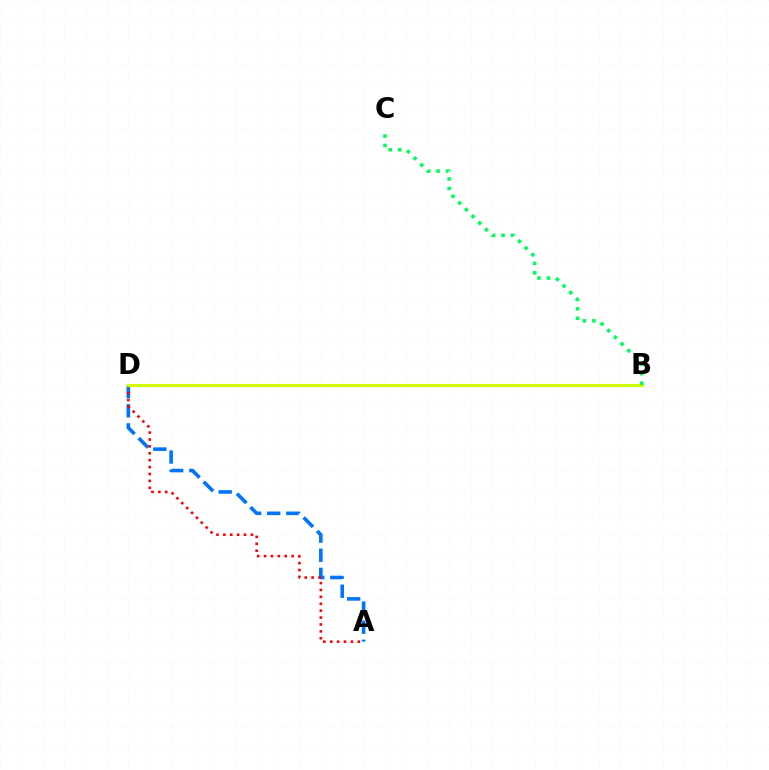{('A', 'D'): [{'color': '#0074ff', 'line_style': 'dashed', 'thickness': 2.6}, {'color': '#ff0000', 'line_style': 'dotted', 'thickness': 1.87}], ('B', 'D'): [{'color': '#b900ff', 'line_style': 'solid', 'thickness': 2.1}, {'color': '#d1ff00', 'line_style': 'solid', 'thickness': 2.25}], ('B', 'C'): [{'color': '#00ff5c', 'line_style': 'dotted', 'thickness': 2.57}]}